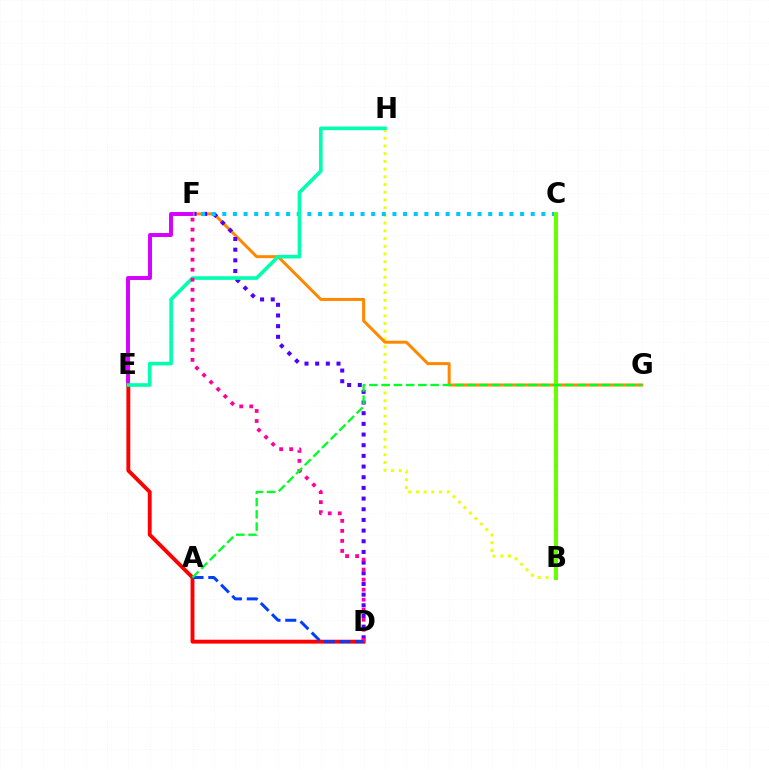{('B', 'H'): [{'color': '#eeff00', 'line_style': 'dotted', 'thickness': 2.1}], ('F', 'G'): [{'color': '#ff8800', 'line_style': 'solid', 'thickness': 2.15}], ('D', 'F'): [{'color': '#4f00ff', 'line_style': 'dotted', 'thickness': 2.9}, {'color': '#ff00a0', 'line_style': 'dotted', 'thickness': 2.72}], ('E', 'F'): [{'color': '#d600ff', 'line_style': 'solid', 'thickness': 2.83}], ('C', 'F'): [{'color': '#00c7ff', 'line_style': 'dotted', 'thickness': 2.89}], ('D', 'E'): [{'color': '#ff0000', 'line_style': 'solid', 'thickness': 2.79}], ('E', 'H'): [{'color': '#00ffaf', 'line_style': 'solid', 'thickness': 2.61}], ('A', 'D'): [{'color': '#003fff', 'line_style': 'dashed', 'thickness': 2.14}], ('B', 'C'): [{'color': '#66ff00', 'line_style': 'solid', 'thickness': 2.91}], ('A', 'G'): [{'color': '#00ff27', 'line_style': 'dashed', 'thickness': 1.66}]}